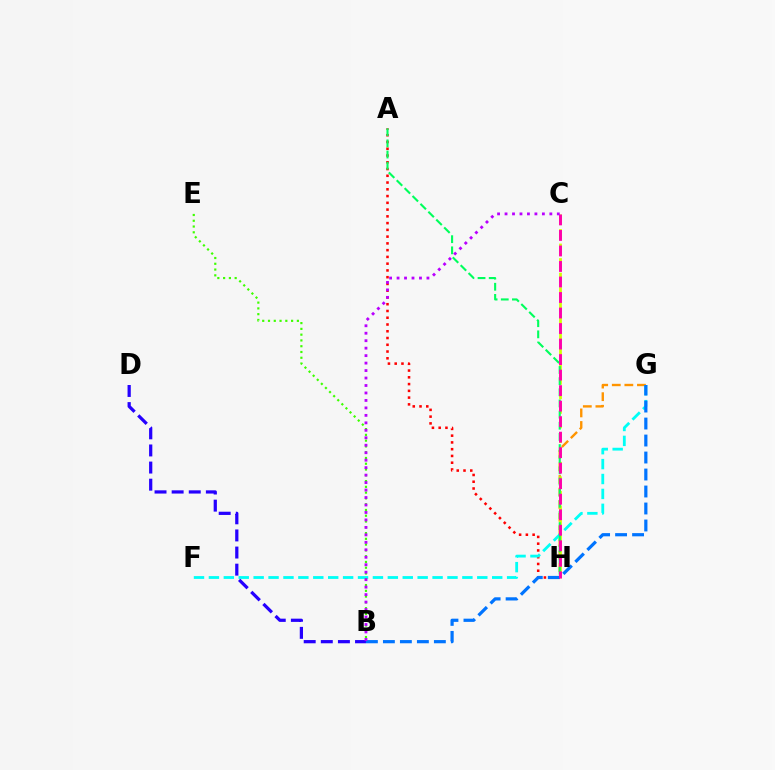{('A', 'H'): [{'color': '#ff0000', 'line_style': 'dotted', 'thickness': 1.84}, {'color': '#00ff5c', 'line_style': 'dashed', 'thickness': 1.52}], ('B', 'D'): [{'color': '#2500ff', 'line_style': 'dashed', 'thickness': 2.32}], ('G', 'H'): [{'color': '#ff9400', 'line_style': 'dashed', 'thickness': 1.71}], ('F', 'G'): [{'color': '#00fff6', 'line_style': 'dashed', 'thickness': 2.03}], ('C', 'H'): [{'color': '#d1ff00', 'line_style': 'dashed', 'thickness': 1.98}, {'color': '#ff00ac', 'line_style': 'dashed', 'thickness': 2.11}], ('B', 'E'): [{'color': '#3dff00', 'line_style': 'dotted', 'thickness': 1.57}], ('B', 'G'): [{'color': '#0074ff', 'line_style': 'dashed', 'thickness': 2.31}], ('B', 'C'): [{'color': '#b900ff', 'line_style': 'dotted', 'thickness': 2.03}]}